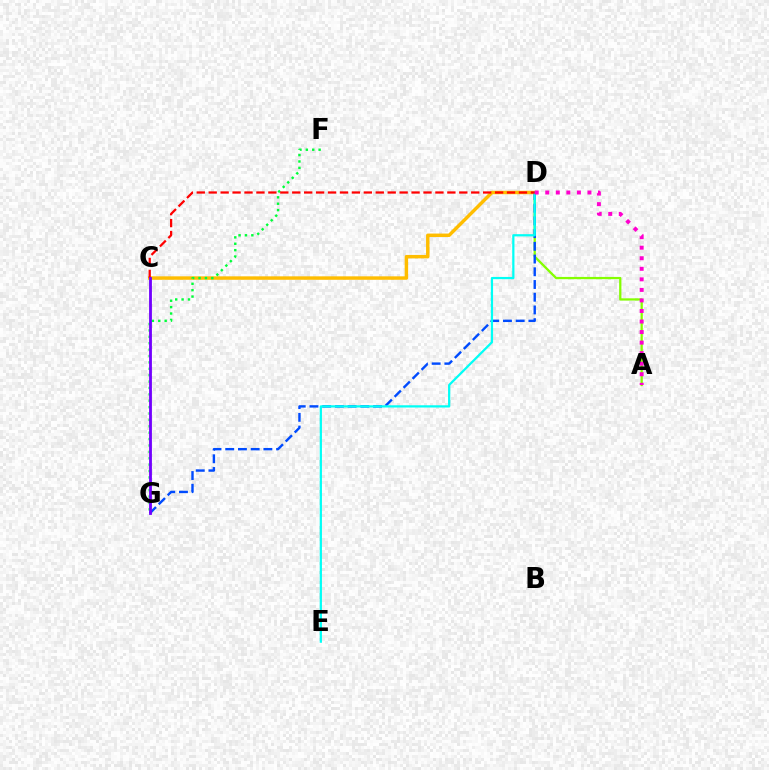{('A', 'D'): [{'color': '#84ff00', 'line_style': 'solid', 'thickness': 1.63}, {'color': '#ff00cf', 'line_style': 'dotted', 'thickness': 2.87}], ('C', 'D'): [{'color': '#ffbd00', 'line_style': 'solid', 'thickness': 2.48}, {'color': '#ff0000', 'line_style': 'dashed', 'thickness': 1.62}], ('D', 'G'): [{'color': '#004bff', 'line_style': 'dashed', 'thickness': 1.73}], ('F', 'G'): [{'color': '#00ff39', 'line_style': 'dotted', 'thickness': 1.74}], ('D', 'E'): [{'color': '#00fff6', 'line_style': 'solid', 'thickness': 1.61}], ('C', 'G'): [{'color': '#7200ff', 'line_style': 'solid', 'thickness': 2.03}]}